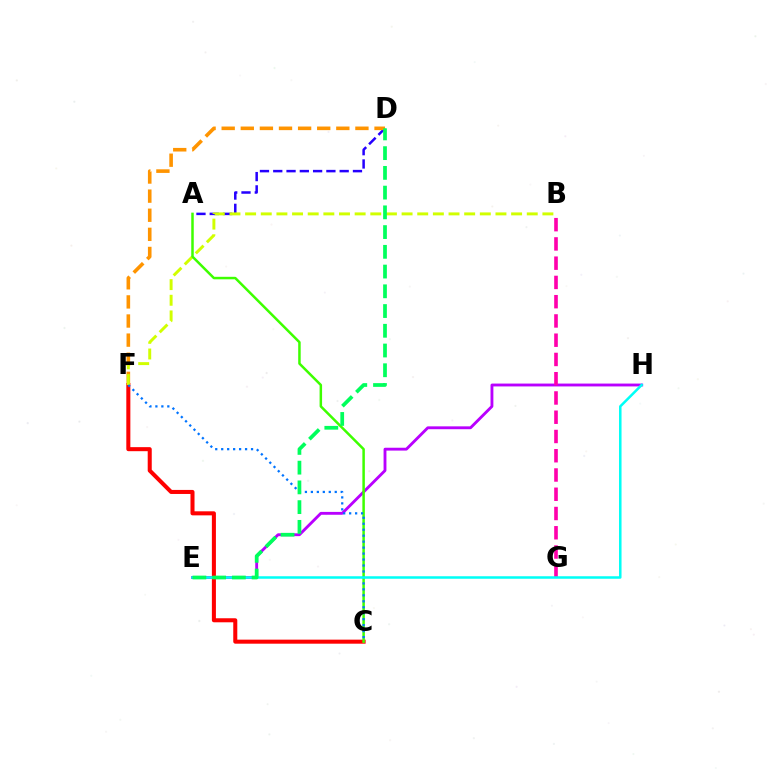{('E', 'H'): [{'color': '#b900ff', 'line_style': 'solid', 'thickness': 2.06}, {'color': '#00fff6', 'line_style': 'solid', 'thickness': 1.81}], ('A', 'D'): [{'color': '#2500ff', 'line_style': 'dashed', 'thickness': 1.8}], ('B', 'G'): [{'color': '#ff00ac', 'line_style': 'dashed', 'thickness': 2.62}], ('C', 'F'): [{'color': '#ff0000', 'line_style': 'solid', 'thickness': 2.91}, {'color': '#0074ff', 'line_style': 'dotted', 'thickness': 1.62}], ('D', 'F'): [{'color': '#ff9400', 'line_style': 'dashed', 'thickness': 2.6}], ('B', 'F'): [{'color': '#d1ff00', 'line_style': 'dashed', 'thickness': 2.13}], ('A', 'C'): [{'color': '#3dff00', 'line_style': 'solid', 'thickness': 1.8}], ('D', 'E'): [{'color': '#00ff5c', 'line_style': 'dashed', 'thickness': 2.68}]}